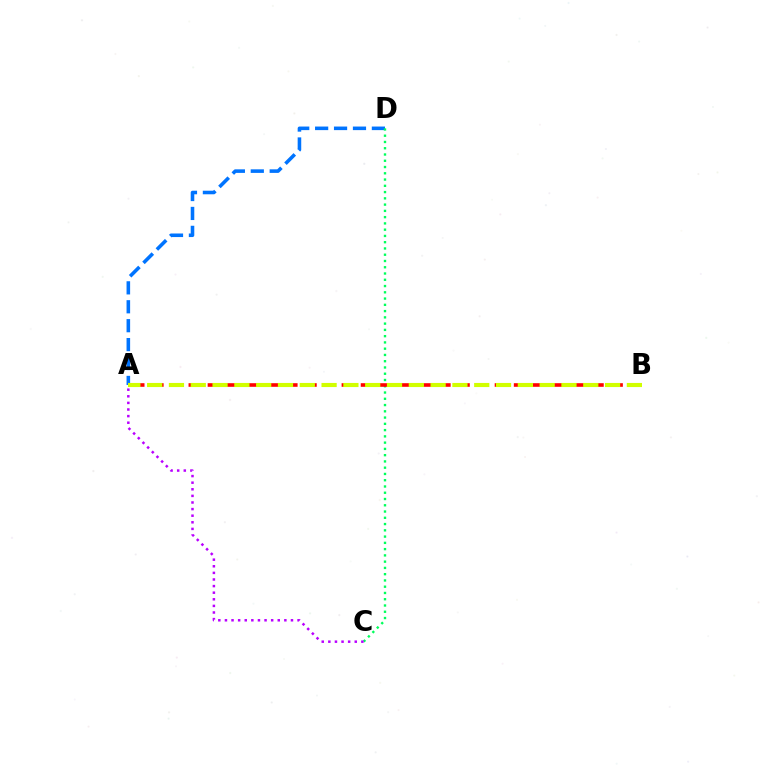{('A', 'D'): [{'color': '#0074ff', 'line_style': 'dashed', 'thickness': 2.57}], ('C', 'D'): [{'color': '#00ff5c', 'line_style': 'dotted', 'thickness': 1.7}], ('A', 'B'): [{'color': '#ff0000', 'line_style': 'dashed', 'thickness': 2.6}, {'color': '#d1ff00', 'line_style': 'dashed', 'thickness': 2.96}], ('A', 'C'): [{'color': '#b900ff', 'line_style': 'dotted', 'thickness': 1.79}]}